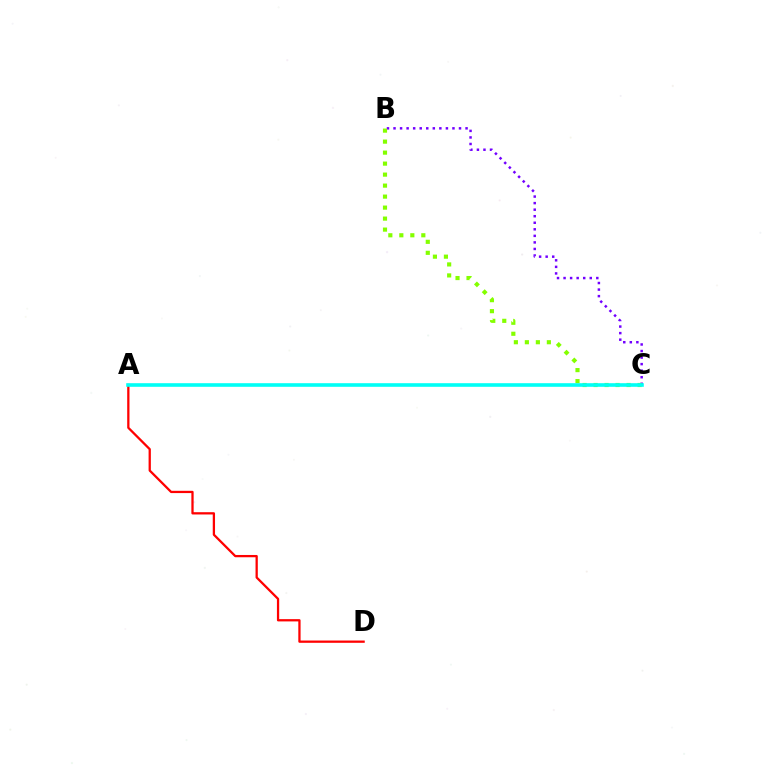{('A', 'D'): [{'color': '#ff0000', 'line_style': 'solid', 'thickness': 1.64}], ('B', 'C'): [{'color': '#7200ff', 'line_style': 'dotted', 'thickness': 1.78}, {'color': '#84ff00', 'line_style': 'dotted', 'thickness': 2.99}], ('A', 'C'): [{'color': '#00fff6', 'line_style': 'solid', 'thickness': 2.6}]}